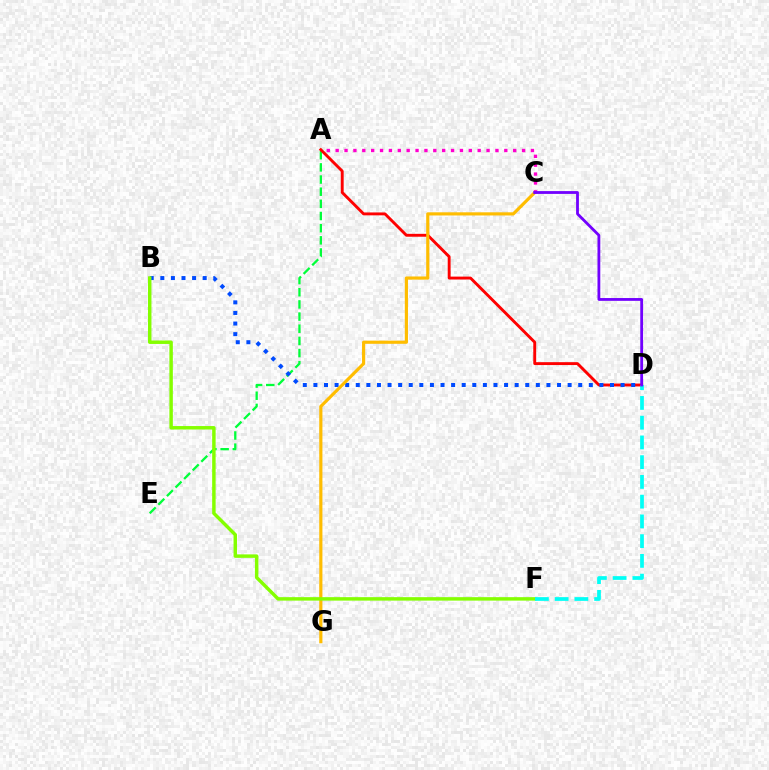{('A', 'E'): [{'color': '#00ff39', 'line_style': 'dashed', 'thickness': 1.65}], ('A', 'D'): [{'color': '#ff0000', 'line_style': 'solid', 'thickness': 2.08}], ('B', 'D'): [{'color': '#004bff', 'line_style': 'dotted', 'thickness': 2.88}], ('C', 'G'): [{'color': '#ffbd00', 'line_style': 'solid', 'thickness': 2.28}], ('B', 'F'): [{'color': '#84ff00', 'line_style': 'solid', 'thickness': 2.49}], ('A', 'C'): [{'color': '#ff00cf', 'line_style': 'dotted', 'thickness': 2.41}], ('D', 'F'): [{'color': '#00fff6', 'line_style': 'dashed', 'thickness': 2.68}], ('C', 'D'): [{'color': '#7200ff', 'line_style': 'solid', 'thickness': 2.02}]}